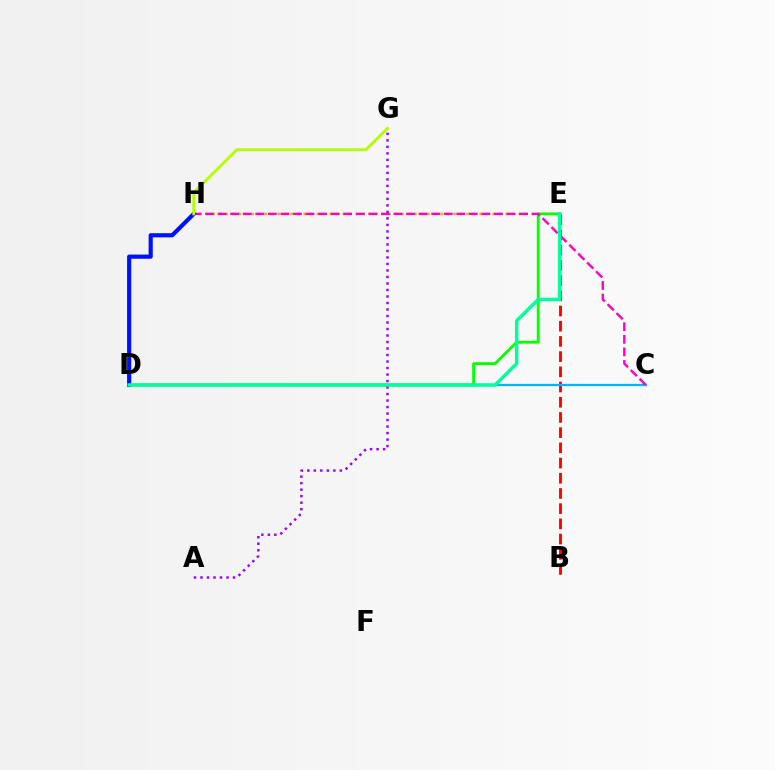{('E', 'H'): [{'color': '#ffa500', 'line_style': 'dotted', 'thickness': 1.77}], ('D', 'E'): [{'color': '#08ff00', 'line_style': 'solid', 'thickness': 2.05}, {'color': '#00ff9d', 'line_style': 'solid', 'thickness': 2.49}], ('B', 'E'): [{'color': '#ff0000', 'line_style': 'dashed', 'thickness': 2.07}], ('C', 'D'): [{'color': '#00b5ff', 'line_style': 'solid', 'thickness': 1.63}], ('C', 'H'): [{'color': '#ff00bd', 'line_style': 'dashed', 'thickness': 1.71}], ('A', 'G'): [{'color': '#9b00ff', 'line_style': 'dotted', 'thickness': 1.77}], ('D', 'H'): [{'color': '#0010ff', 'line_style': 'solid', 'thickness': 3.0}], ('G', 'H'): [{'color': '#b3ff00', 'line_style': 'solid', 'thickness': 2.06}]}